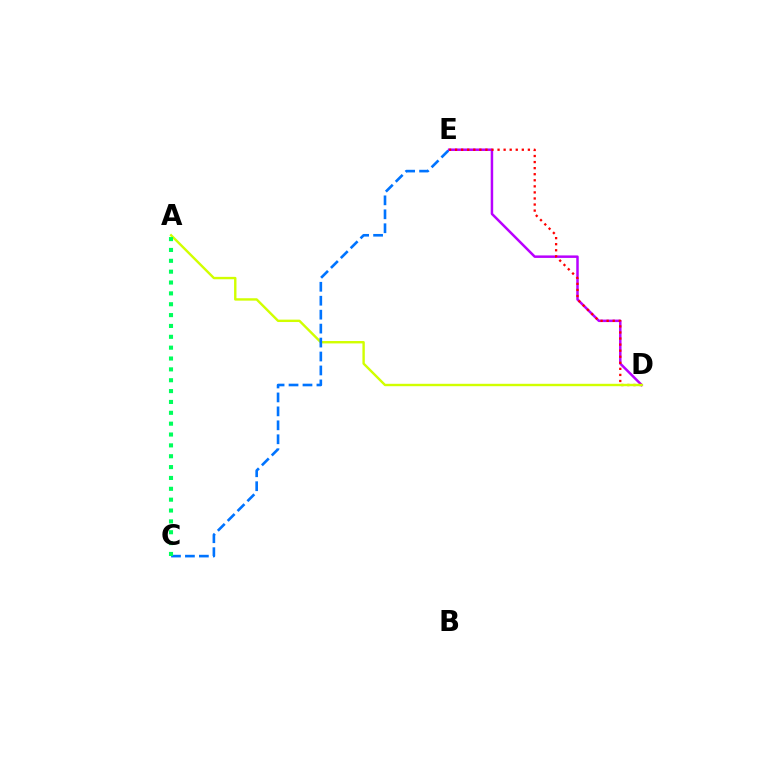{('D', 'E'): [{'color': '#b900ff', 'line_style': 'solid', 'thickness': 1.8}, {'color': '#ff0000', 'line_style': 'dotted', 'thickness': 1.65}], ('A', 'D'): [{'color': '#d1ff00', 'line_style': 'solid', 'thickness': 1.73}], ('C', 'E'): [{'color': '#0074ff', 'line_style': 'dashed', 'thickness': 1.89}], ('A', 'C'): [{'color': '#00ff5c', 'line_style': 'dotted', 'thickness': 2.95}]}